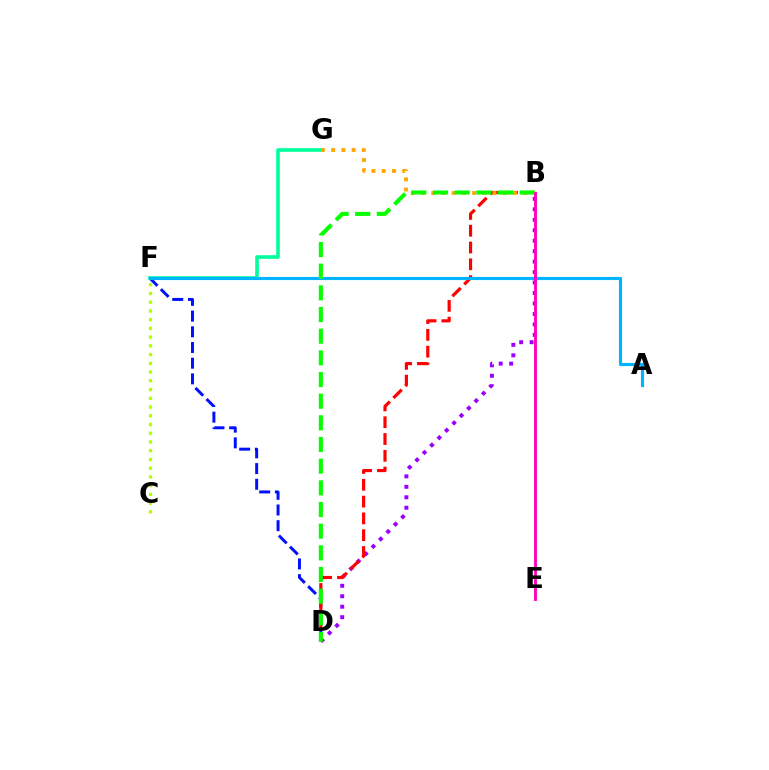{('D', 'F'): [{'color': '#0010ff', 'line_style': 'dashed', 'thickness': 2.13}], ('B', 'D'): [{'color': '#9b00ff', 'line_style': 'dotted', 'thickness': 2.84}, {'color': '#ff0000', 'line_style': 'dashed', 'thickness': 2.28}, {'color': '#08ff00', 'line_style': 'dashed', 'thickness': 2.94}], ('F', 'G'): [{'color': '#00ff9d', 'line_style': 'solid', 'thickness': 2.61}], ('C', 'F'): [{'color': '#b3ff00', 'line_style': 'dotted', 'thickness': 2.37}], ('A', 'F'): [{'color': '#00b5ff', 'line_style': 'solid', 'thickness': 2.27}], ('B', 'G'): [{'color': '#ffa500', 'line_style': 'dotted', 'thickness': 2.78}], ('B', 'E'): [{'color': '#ff00bd', 'line_style': 'solid', 'thickness': 2.06}]}